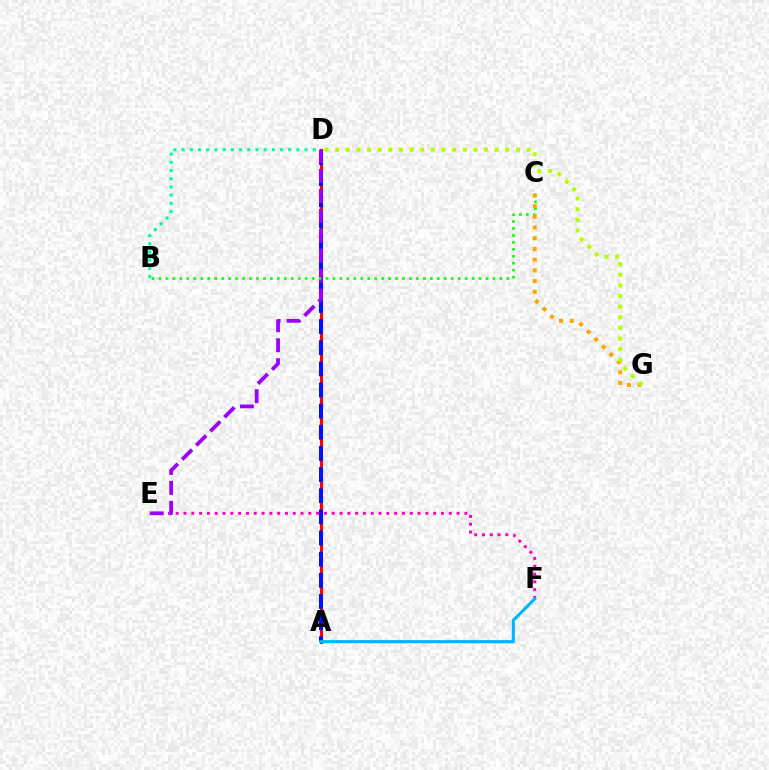{('A', 'D'): [{'color': '#ff0000', 'line_style': 'solid', 'thickness': 2.24}, {'color': '#0010ff', 'line_style': 'dashed', 'thickness': 2.87}], ('E', 'F'): [{'color': '#ff00bd', 'line_style': 'dotted', 'thickness': 2.12}], ('B', 'D'): [{'color': '#00ff9d', 'line_style': 'dotted', 'thickness': 2.23}], ('D', 'E'): [{'color': '#9b00ff', 'line_style': 'dashed', 'thickness': 2.71}], ('B', 'C'): [{'color': '#08ff00', 'line_style': 'dotted', 'thickness': 1.89}], ('A', 'F'): [{'color': '#00b5ff', 'line_style': 'solid', 'thickness': 2.26}], ('C', 'G'): [{'color': '#ffa500', 'line_style': 'dotted', 'thickness': 2.91}], ('D', 'G'): [{'color': '#b3ff00', 'line_style': 'dotted', 'thickness': 2.89}]}